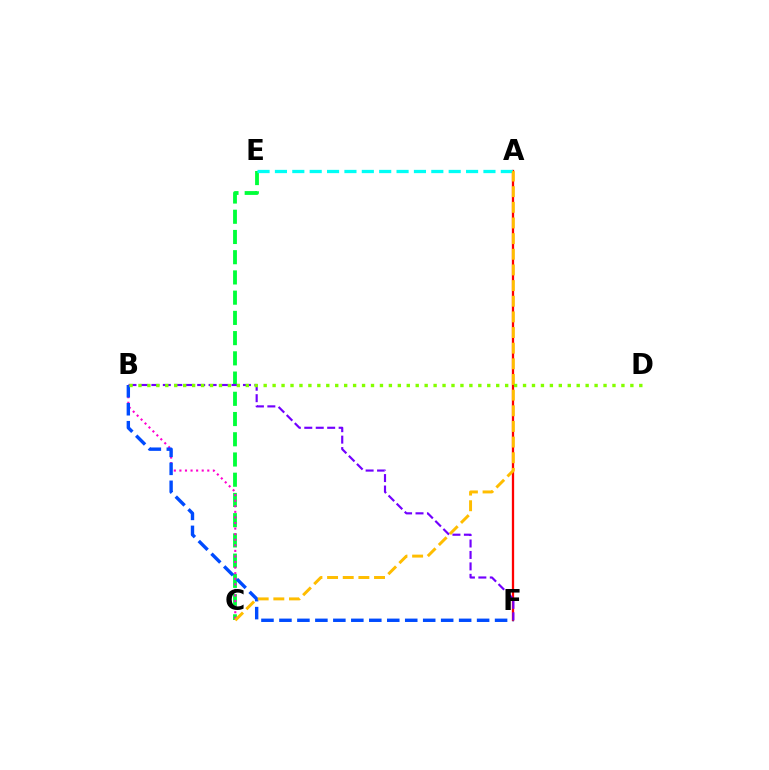{('A', 'F'): [{'color': '#ff0000', 'line_style': 'solid', 'thickness': 1.65}], ('C', 'E'): [{'color': '#00ff39', 'line_style': 'dashed', 'thickness': 2.75}], ('B', 'C'): [{'color': '#ff00cf', 'line_style': 'dotted', 'thickness': 1.51}], ('A', 'E'): [{'color': '#00fff6', 'line_style': 'dashed', 'thickness': 2.36}], ('B', 'F'): [{'color': '#004bff', 'line_style': 'dashed', 'thickness': 2.44}, {'color': '#7200ff', 'line_style': 'dashed', 'thickness': 1.56}], ('A', 'C'): [{'color': '#ffbd00', 'line_style': 'dashed', 'thickness': 2.13}], ('B', 'D'): [{'color': '#84ff00', 'line_style': 'dotted', 'thickness': 2.43}]}